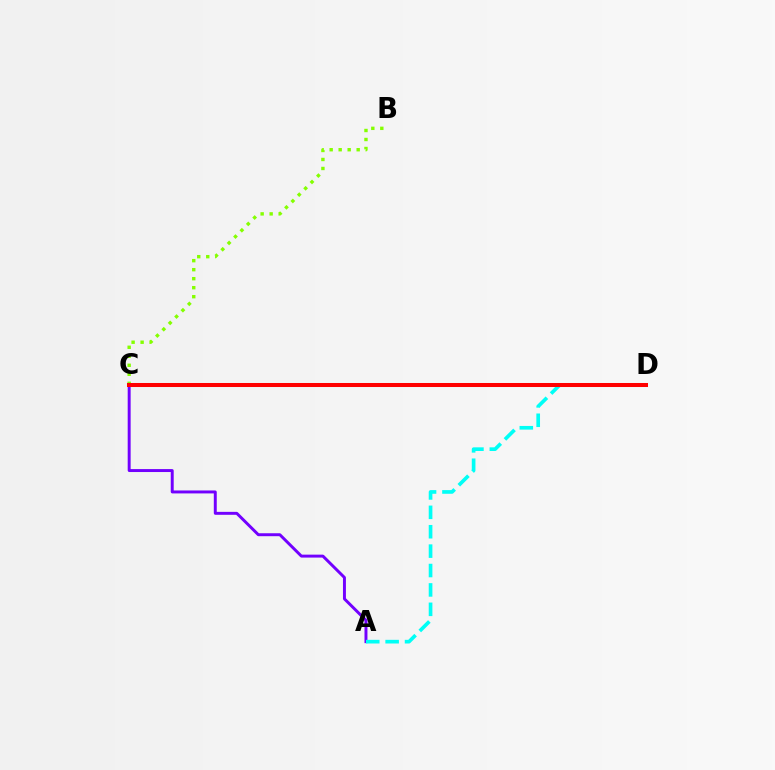{('A', 'C'): [{'color': '#7200ff', 'line_style': 'solid', 'thickness': 2.12}], ('B', 'C'): [{'color': '#84ff00', 'line_style': 'dotted', 'thickness': 2.45}], ('A', 'D'): [{'color': '#00fff6', 'line_style': 'dashed', 'thickness': 2.64}], ('C', 'D'): [{'color': '#ff0000', 'line_style': 'solid', 'thickness': 2.9}]}